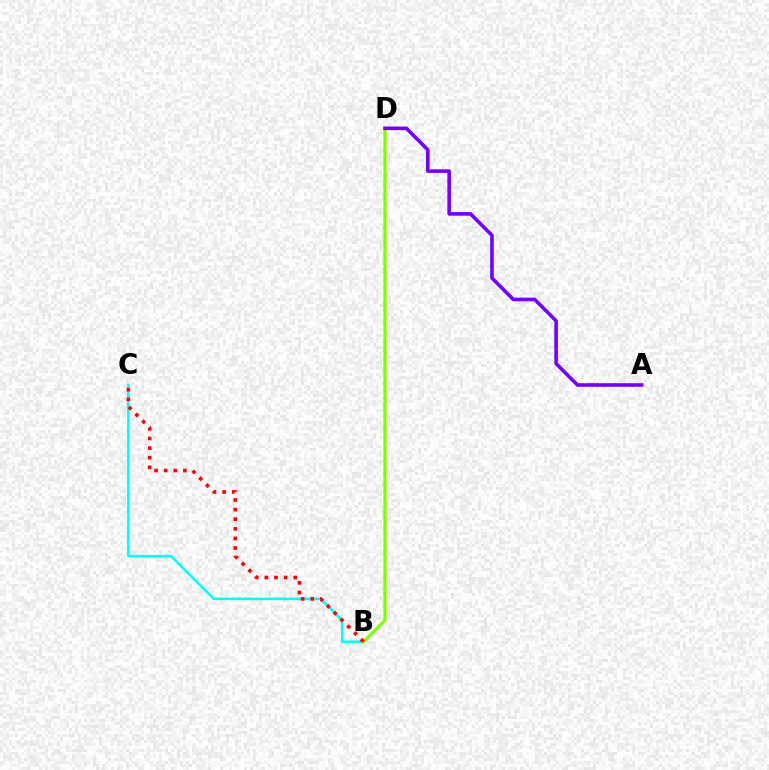{('B', 'C'): [{'color': '#00fff6', 'line_style': 'solid', 'thickness': 1.8}, {'color': '#ff0000', 'line_style': 'dotted', 'thickness': 2.61}], ('B', 'D'): [{'color': '#84ff00', 'line_style': 'solid', 'thickness': 2.33}], ('A', 'D'): [{'color': '#7200ff', 'line_style': 'solid', 'thickness': 2.59}]}